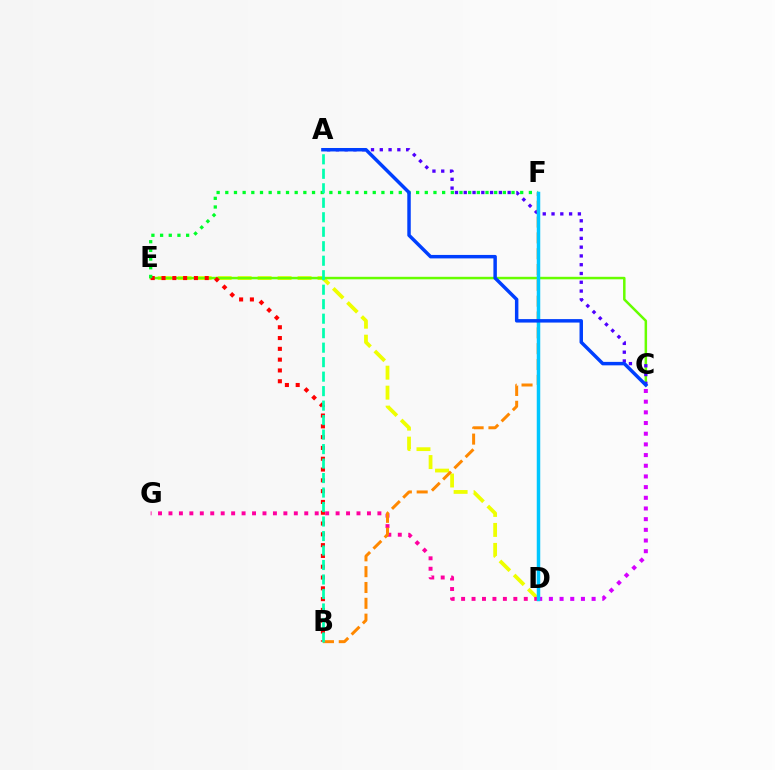{('C', 'D'): [{'color': '#d600ff', 'line_style': 'dotted', 'thickness': 2.9}], ('D', 'E'): [{'color': '#eeff00', 'line_style': 'dashed', 'thickness': 2.71}], ('C', 'E'): [{'color': '#66ff00', 'line_style': 'solid', 'thickness': 1.8}], ('B', 'E'): [{'color': '#ff0000', 'line_style': 'dotted', 'thickness': 2.93}], ('E', 'F'): [{'color': '#00ff27', 'line_style': 'dotted', 'thickness': 2.36}], ('D', 'G'): [{'color': '#ff00a0', 'line_style': 'dotted', 'thickness': 2.84}], ('A', 'C'): [{'color': '#4f00ff', 'line_style': 'dotted', 'thickness': 2.39}, {'color': '#003fff', 'line_style': 'solid', 'thickness': 2.49}], ('B', 'F'): [{'color': '#ff8800', 'line_style': 'dashed', 'thickness': 2.15}], ('D', 'F'): [{'color': '#00c7ff', 'line_style': 'solid', 'thickness': 2.51}], ('A', 'B'): [{'color': '#00ffaf', 'line_style': 'dashed', 'thickness': 1.97}]}